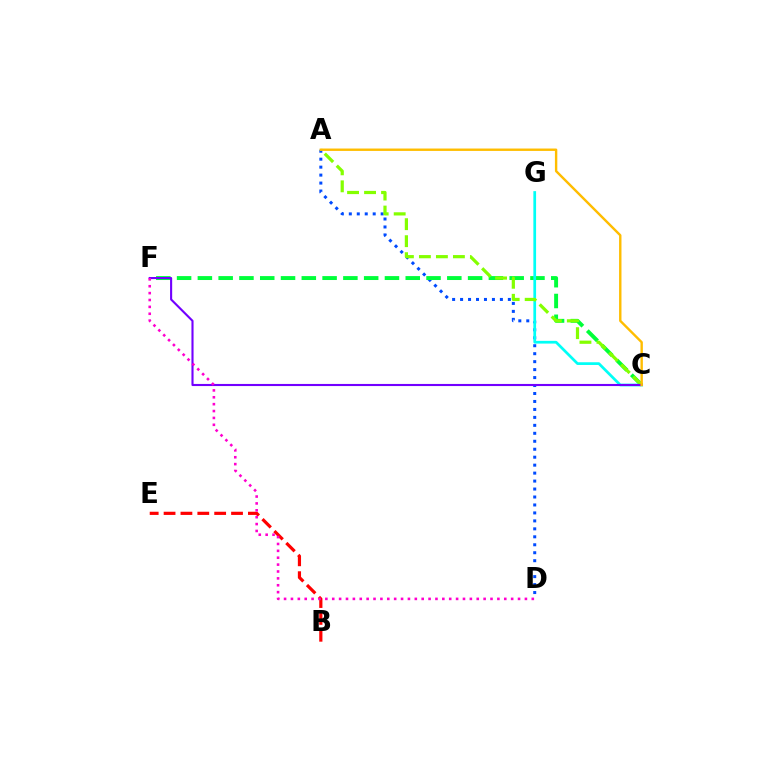{('B', 'E'): [{'color': '#ff0000', 'line_style': 'dashed', 'thickness': 2.29}], ('A', 'D'): [{'color': '#004bff', 'line_style': 'dotted', 'thickness': 2.16}], ('C', 'F'): [{'color': '#00ff39', 'line_style': 'dashed', 'thickness': 2.82}, {'color': '#7200ff', 'line_style': 'solid', 'thickness': 1.52}], ('C', 'G'): [{'color': '#00fff6', 'line_style': 'solid', 'thickness': 1.96}], ('A', 'C'): [{'color': '#84ff00', 'line_style': 'dashed', 'thickness': 2.31}, {'color': '#ffbd00', 'line_style': 'solid', 'thickness': 1.73}], ('D', 'F'): [{'color': '#ff00cf', 'line_style': 'dotted', 'thickness': 1.87}]}